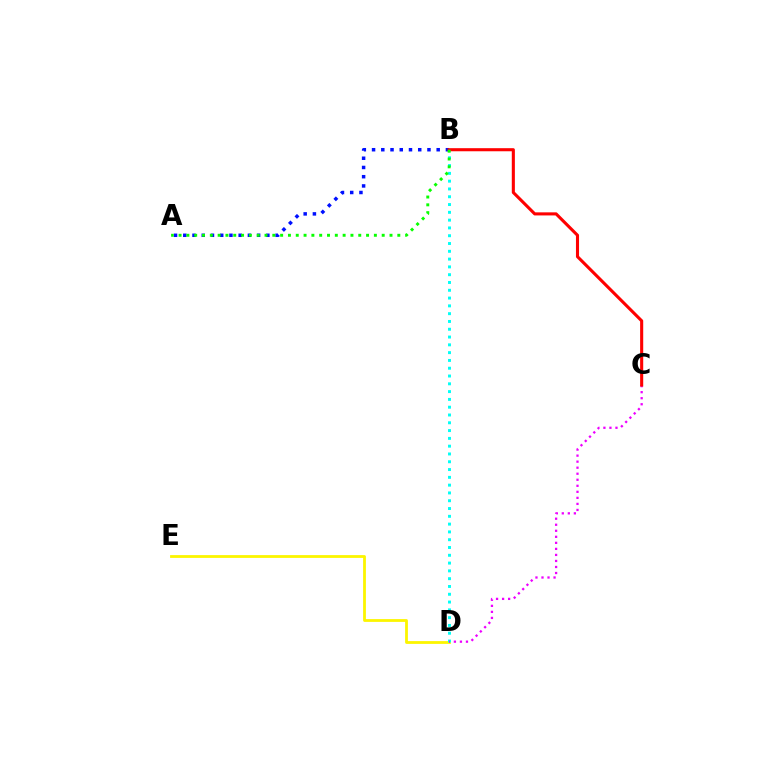{('A', 'B'): [{'color': '#0010ff', 'line_style': 'dotted', 'thickness': 2.51}, {'color': '#08ff00', 'line_style': 'dotted', 'thickness': 2.12}], ('D', 'E'): [{'color': '#fcf500', 'line_style': 'solid', 'thickness': 2.01}], ('B', 'D'): [{'color': '#00fff6', 'line_style': 'dotted', 'thickness': 2.12}], ('C', 'D'): [{'color': '#ee00ff', 'line_style': 'dotted', 'thickness': 1.64}], ('B', 'C'): [{'color': '#ff0000', 'line_style': 'solid', 'thickness': 2.22}]}